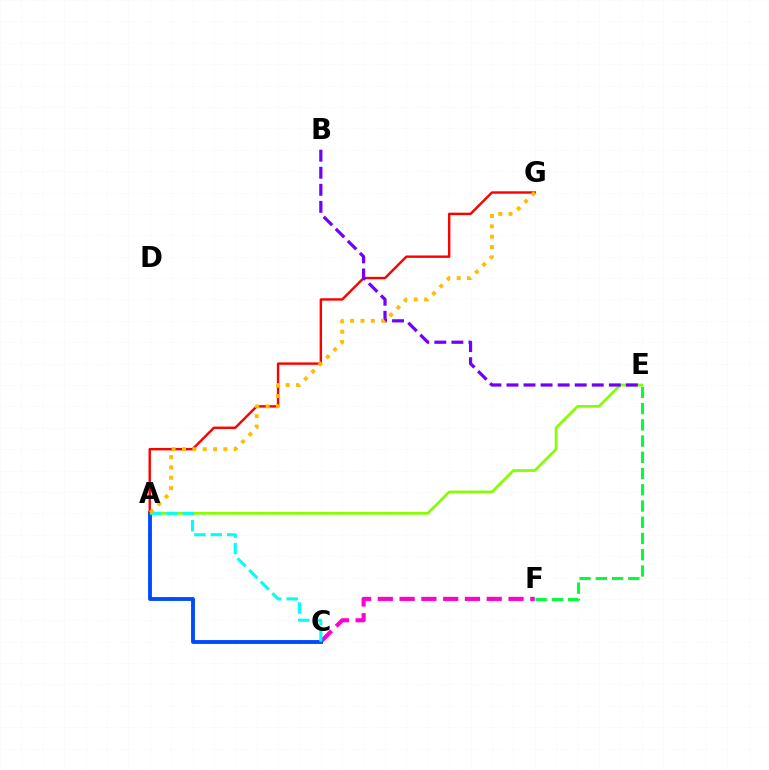{('C', 'F'): [{'color': '#ff00cf', 'line_style': 'dashed', 'thickness': 2.96}], ('E', 'F'): [{'color': '#00ff39', 'line_style': 'dashed', 'thickness': 2.21}], ('A', 'E'): [{'color': '#84ff00', 'line_style': 'solid', 'thickness': 1.96}], ('A', 'C'): [{'color': '#004bff', 'line_style': 'solid', 'thickness': 2.79}, {'color': '#00fff6', 'line_style': 'dashed', 'thickness': 2.23}], ('A', 'G'): [{'color': '#ff0000', 'line_style': 'solid', 'thickness': 1.74}, {'color': '#ffbd00', 'line_style': 'dotted', 'thickness': 2.81}], ('B', 'E'): [{'color': '#7200ff', 'line_style': 'dashed', 'thickness': 2.32}]}